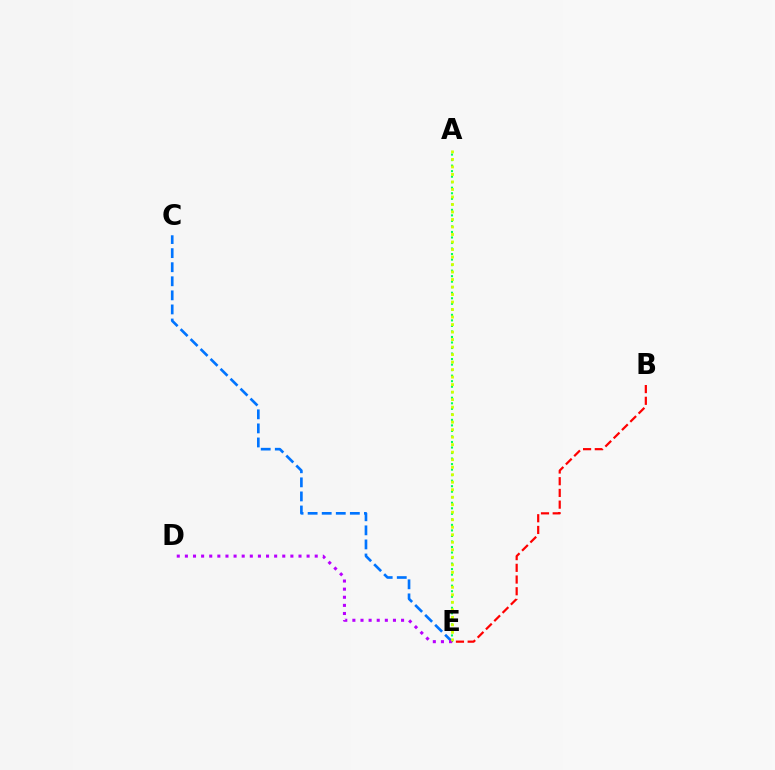{('A', 'E'): [{'color': '#00ff5c', 'line_style': 'dotted', 'thickness': 1.5}, {'color': '#d1ff00', 'line_style': 'dotted', 'thickness': 2.04}], ('C', 'E'): [{'color': '#0074ff', 'line_style': 'dashed', 'thickness': 1.91}], ('D', 'E'): [{'color': '#b900ff', 'line_style': 'dotted', 'thickness': 2.2}], ('B', 'E'): [{'color': '#ff0000', 'line_style': 'dashed', 'thickness': 1.59}]}